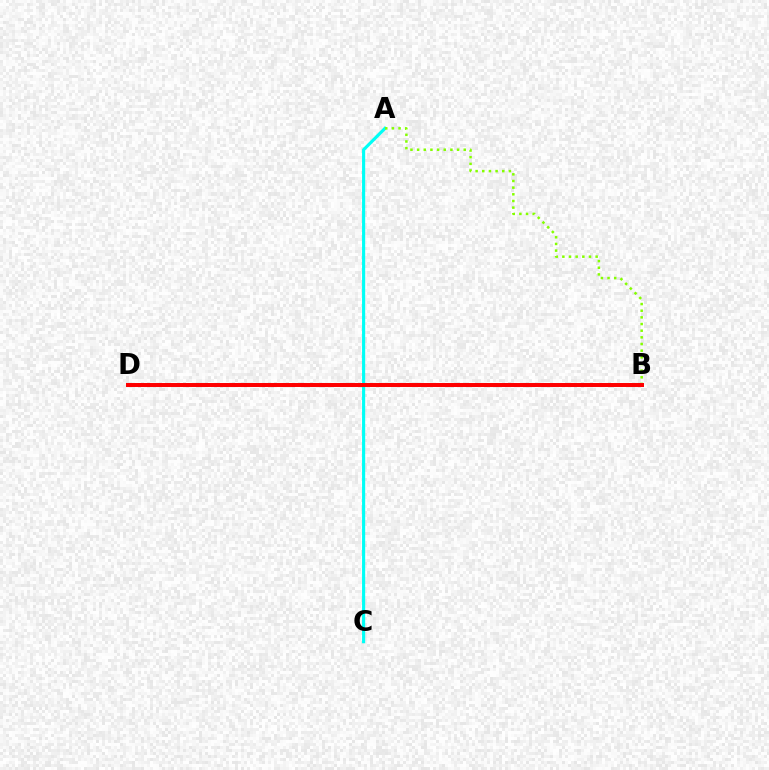{('A', 'C'): [{'color': '#00fff6', 'line_style': 'solid', 'thickness': 2.26}], ('A', 'B'): [{'color': '#84ff00', 'line_style': 'dotted', 'thickness': 1.81}], ('B', 'D'): [{'color': '#7200ff', 'line_style': 'dotted', 'thickness': 2.62}, {'color': '#ff0000', 'line_style': 'solid', 'thickness': 2.86}]}